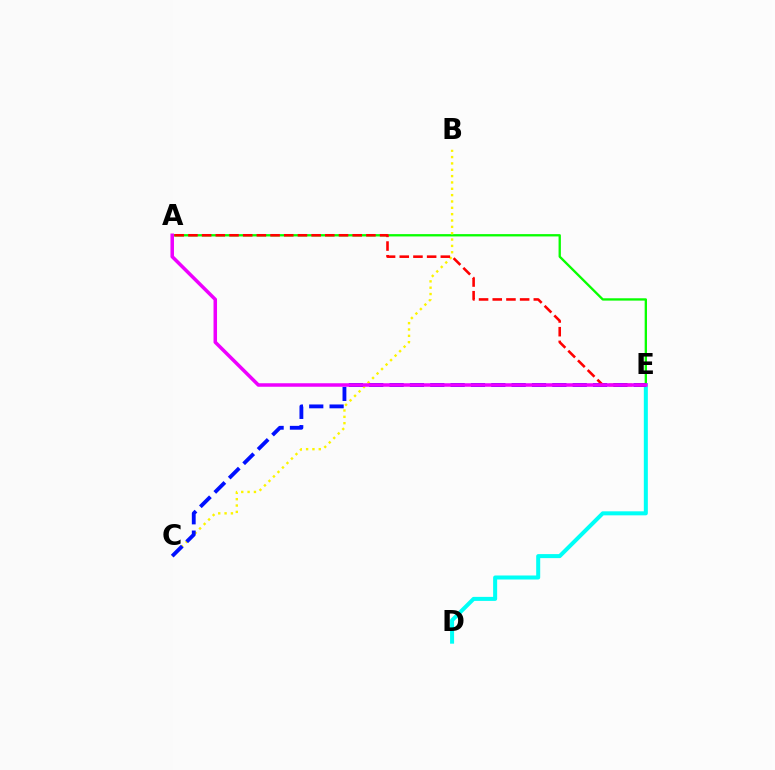{('D', 'E'): [{'color': '#00fff6', 'line_style': 'solid', 'thickness': 2.89}], ('A', 'E'): [{'color': '#08ff00', 'line_style': 'solid', 'thickness': 1.68}, {'color': '#ff0000', 'line_style': 'dashed', 'thickness': 1.86}, {'color': '#ee00ff', 'line_style': 'solid', 'thickness': 2.53}], ('B', 'C'): [{'color': '#fcf500', 'line_style': 'dotted', 'thickness': 1.72}], ('C', 'E'): [{'color': '#0010ff', 'line_style': 'dashed', 'thickness': 2.76}]}